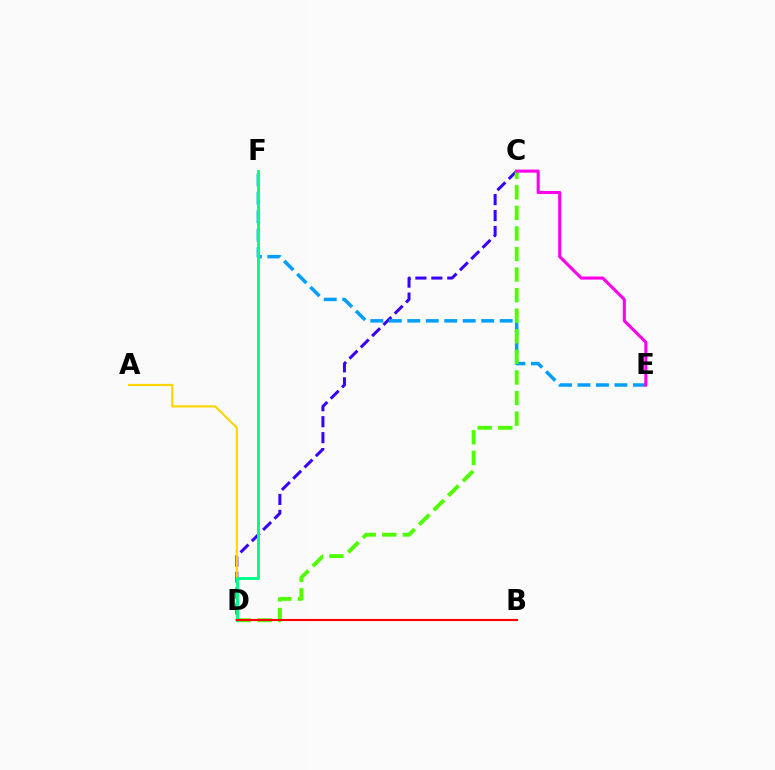{('C', 'D'): [{'color': '#3700ff', 'line_style': 'dashed', 'thickness': 2.17}, {'color': '#4fff00', 'line_style': 'dashed', 'thickness': 2.8}], ('A', 'D'): [{'color': '#ffd500', 'line_style': 'solid', 'thickness': 1.56}], ('E', 'F'): [{'color': '#009eff', 'line_style': 'dashed', 'thickness': 2.51}], ('D', 'F'): [{'color': '#00ff86', 'line_style': 'solid', 'thickness': 2.11}], ('C', 'E'): [{'color': '#ff00ed', 'line_style': 'solid', 'thickness': 2.22}], ('B', 'D'): [{'color': '#ff0000', 'line_style': 'solid', 'thickness': 1.53}]}